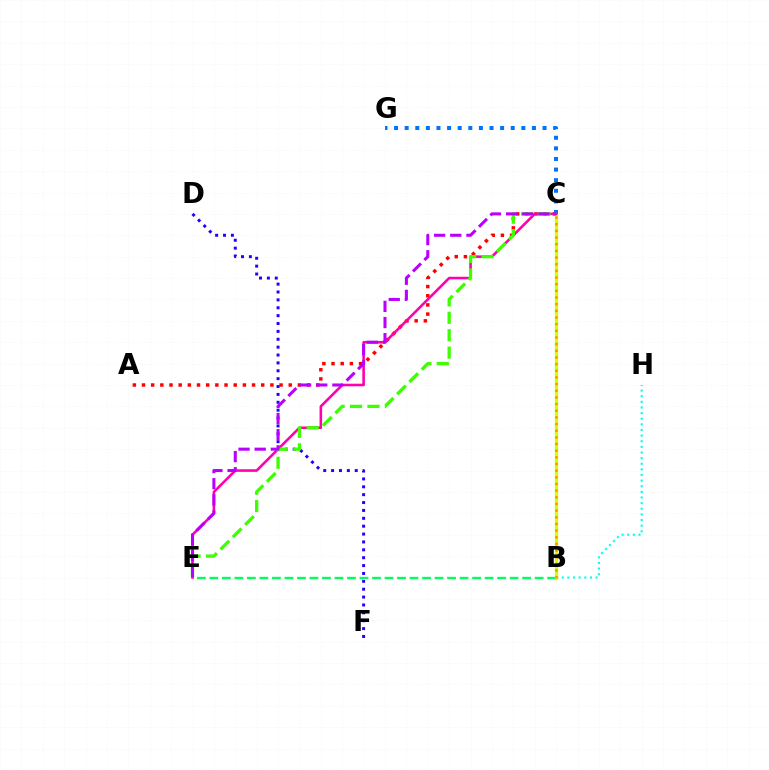{('A', 'C'): [{'color': '#ff0000', 'line_style': 'dotted', 'thickness': 2.49}], ('D', 'F'): [{'color': '#2500ff', 'line_style': 'dotted', 'thickness': 2.14}], ('B', 'E'): [{'color': '#00ff5c', 'line_style': 'dashed', 'thickness': 1.7}], ('B', 'H'): [{'color': '#00fff6', 'line_style': 'dotted', 'thickness': 1.53}], ('B', 'C'): [{'color': '#d1ff00', 'line_style': 'solid', 'thickness': 2.37}, {'color': '#ff9400', 'line_style': 'dotted', 'thickness': 1.81}], ('C', 'G'): [{'color': '#0074ff', 'line_style': 'dotted', 'thickness': 2.88}], ('C', 'E'): [{'color': '#ff00ac', 'line_style': 'solid', 'thickness': 1.86}, {'color': '#3dff00', 'line_style': 'dashed', 'thickness': 2.36}, {'color': '#b900ff', 'line_style': 'dashed', 'thickness': 2.2}]}